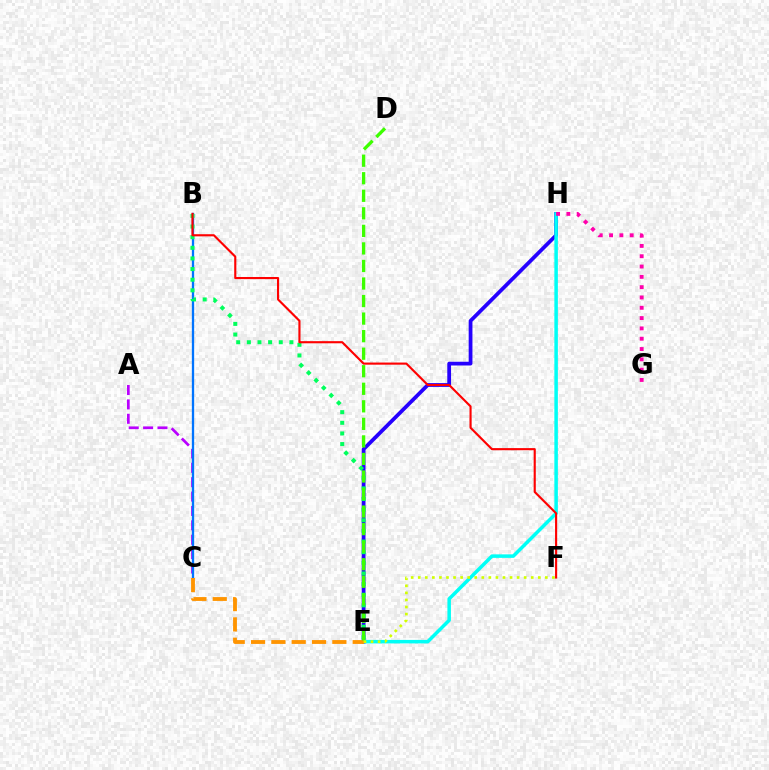{('A', 'C'): [{'color': '#b900ff', 'line_style': 'dashed', 'thickness': 1.95}], ('B', 'C'): [{'color': '#0074ff', 'line_style': 'solid', 'thickness': 1.66}], ('E', 'H'): [{'color': '#2500ff', 'line_style': 'solid', 'thickness': 2.71}, {'color': '#00fff6', 'line_style': 'solid', 'thickness': 2.52}], ('B', 'E'): [{'color': '#00ff5c', 'line_style': 'dotted', 'thickness': 2.89}], ('C', 'E'): [{'color': '#ff9400', 'line_style': 'dashed', 'thickness': 2.76}], ('G', 'H'): [{'color': '#ff00ac', 'line_style': 'dotted', 'thickness': 2.8}], ('D', 'E'): [{'color': '#3dff00', 'line_style': 'dashed', 'thickness': 2.38}], ('E', 'F'): [{'color': '#d1ff00', 'line_style': 'dotted', 'thickness': 1.92}], ('B', 'F'): [{'color': '#ff0000', 'line_style': 'solid', 'thickness': 1.53}]}